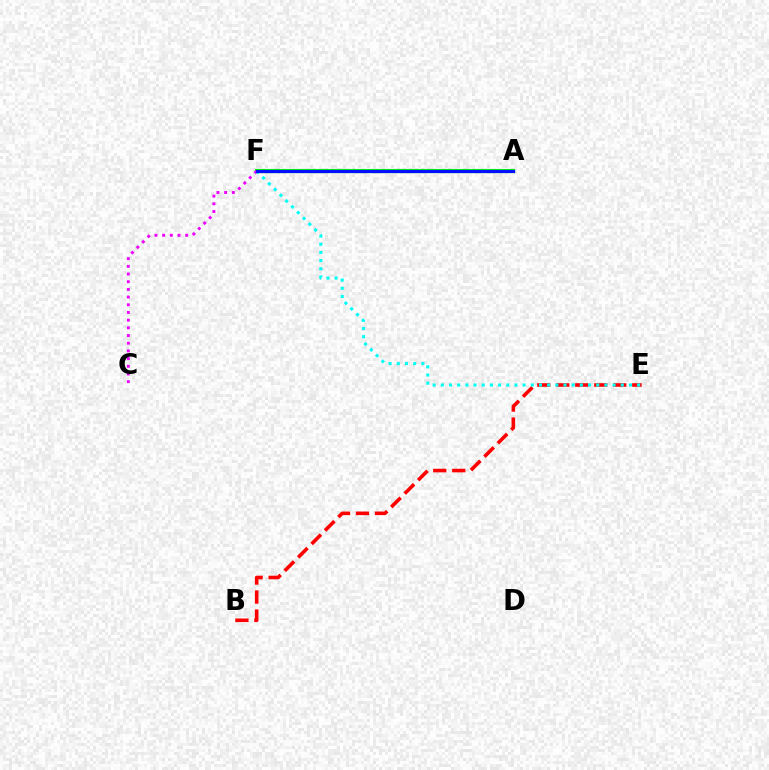{('A', 'F'): [{'color': '#fcf500', 'line_style': 'solid', 'thickness': 2.25}, {'color': '#08ff00', 'line_style': 'solid', 'thickness': 2.97}, {'color': '#0010ff', 'line_style': 'solid', 'thickness': 2.32}], ('B', 'E'): [{'color': '#ff0000', 'line_style': 'dashed', 'thickness': 2.58}], ('C', 'F'): [{'color': '#ee00ff', 'line_style': 'dotted', 'thickness': 2.09}], ('E', 'F'): [{'color': '#00fff6', 'line_style': 'dotted', 'thickness': 2.22}]}